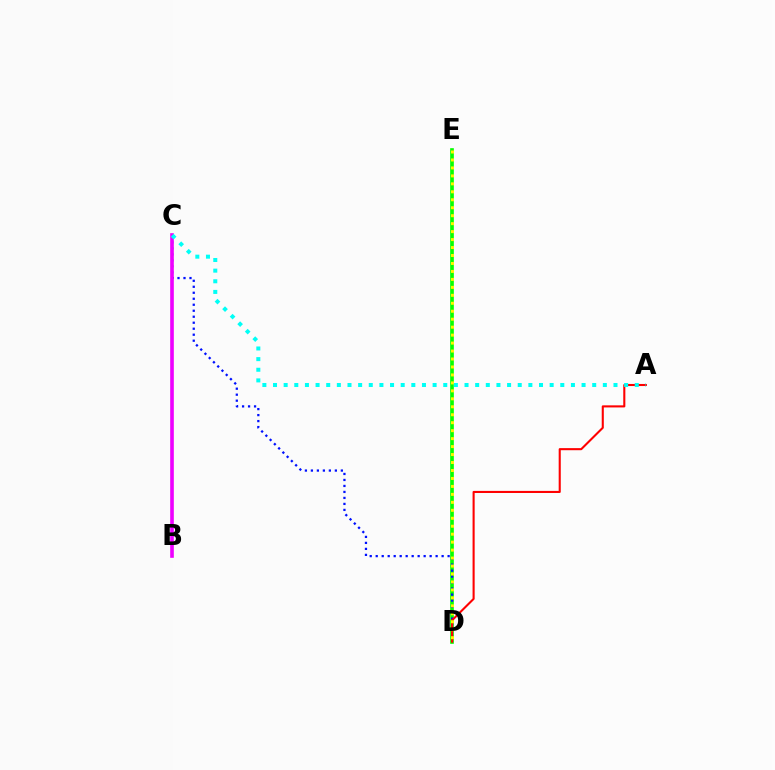{('D', 'E'): [{'color': '#08ff00', 'line_style': 'solid', 'thickness': 2.64}, {'color': '#fcf500', 'line_style': 'dotted', 'thickness': 2.16}], ('C', 'D'): [{'color': '#0010ff', 'line_style': 'dotted', 'thickness': 1.63}], ('A', 'D'): [{'color': '#ff0000', 'line_style': 'solid', 'thickness': 1.5}], ('B', 'C'): [{'color': '#ee00ff', 'line_style': 'solid', 'thickness': 2.61}], ('A', 'C'): [{'color': '#00fff6', 'line_style': 'dotted', 'thickness': 2.89}]}